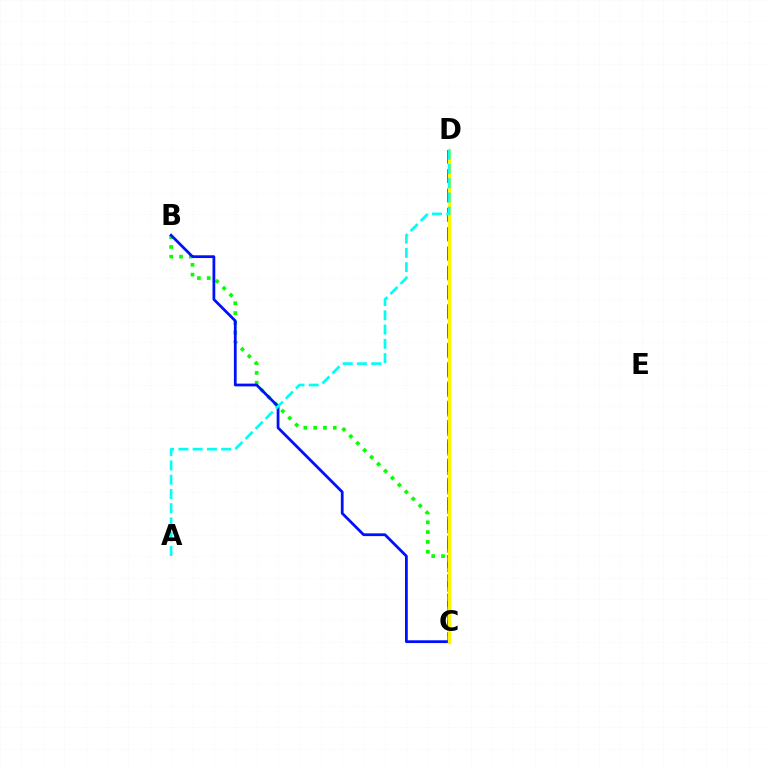{('C', 'D'): [{'color': '#ee00ff', 'line_style': 'dashed', 'thickness': 2.64}, {'color': '#ff0000', 'line_style': 'dashed', 'thickness': 2.62}, {'color': '#fcf500', 'line_style': 'solid', 'thickness': 2.44}], ('B', 'C'): [{'color': '#08ff00', 'line_style': 'dotted', 'thickness': 2.67}, {'color': '#0010ff', 'line_style': 'solid', 'thickness': 1.99}], ('A', 'D'): [{'color': '#00fff6', 'line_style': 'dashed', 'thickness': 1.94}]}